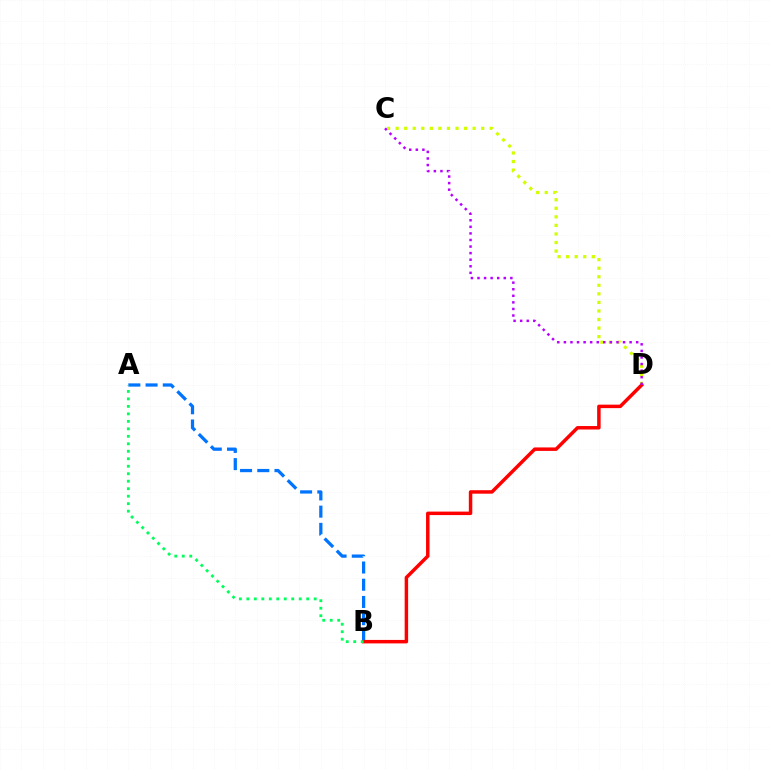{('C', 'D'): [{'color': '#d1ff00', 'line_style': 'dotted', 'thickness': 2.32}, {'color': '#b900ff', 'line_style': 'dotted', 'thickness': 1.79}], ('A', 'B'): [{'color': '#0074ff', 'line_style': 'dashed', 'thickness': 2.34}, {'color': '#00ff5c', 'line_style': 'dotted', 'thickness': 2.03}], ('B', 'D'): [{'color': '#ff0000', 'line_style': 'solid', 'thickness': 2.5}]}